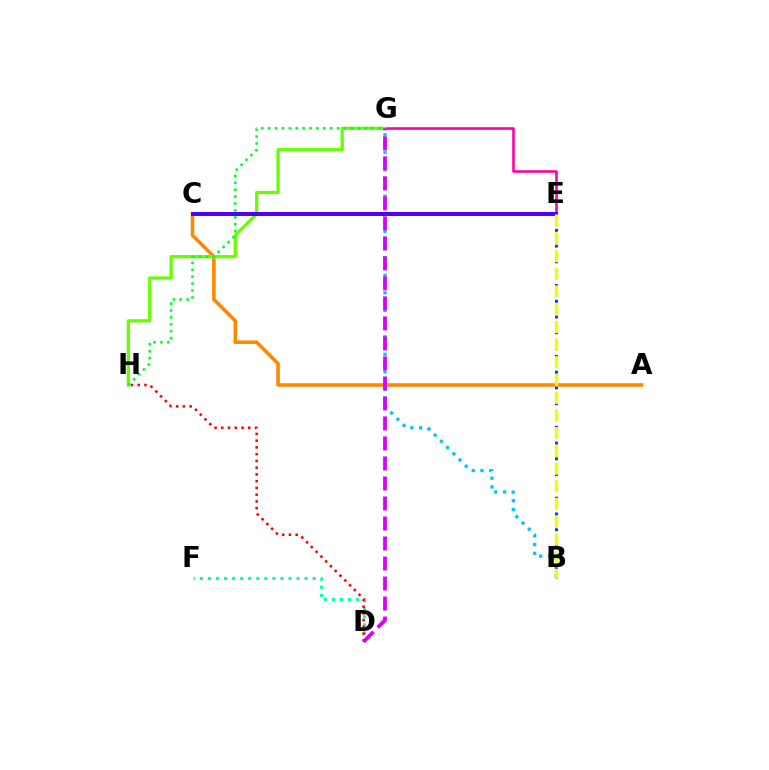{('E', 'G'): [{'color': '#ff00a0', 'line_style': 'solid', 'thickness': 1.85}], ('A', 'C'): [{'color': '#ff8800', 'line_style': 'solid', 'thickness': 2.58}], ('D', 'F'): [{'color': '#00ffaf', 'line_style': 'dotted', 'thickness': 2.19}], ('B', 'G'): [{'color': '#00c7ff', 'line_style': 'dotted', 'thickness': 2.39}], ('B', 'E'): [{'color': '#003fff', 'line_style': 'dotted', 'thickness': 2.14}, {'color': '#eeff00', 'line_style': 'dashed', 'thickness': 2.41}], ('G', 'H'): [{'color': '#66ff00', 'line_style': 'solid', 'thickness': 2.33}, {'color': '#00ff27', 'line_style': 'dotted', 'thickness': 1.87}], ('C', 'E'): [{'color': '#4f00ff', 'line_style': 'solid', 'thickness': 2.87}], ('D', 'H'): [{'color': '#ff0000', 'line_style': 'dotted', 'thickness': 1.83}], ('D', 'G'): [{'color': '#d600ff', 'line_style': 'dashed', 'thickness': 2.72}]}